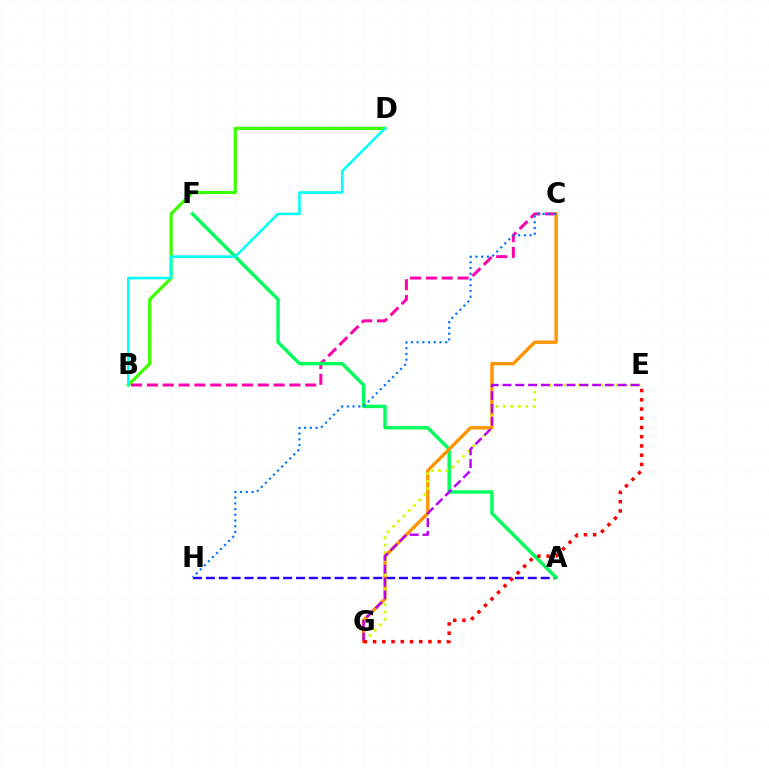{('B', 'D'): [{'color': '#3dff00', 'line_style': 'solid', 'thickness': 2.31}, {'color': '#00fff6', 'line_style': 'solid', 'thickness': 1.86}], ('B', 'C'): [{'color': '#ff00ac', 'line_style': 'dashed', 'thickness': 2.15}], ('A', 'H'): [{'color': '#2500ff', 'line_style': 'dashed', 'thickness': 1.75}], ('A', 'F'): [{'color': '#00ff5c', 'line_style': 'solid', 'thickness': 2.47}], ('C', 'G'): [{'color': '#ff9400', 'line_style': 'solid', 'thickness': 2.42}], ('E', 'G'): [{'color': '#d1ff00', 'line_style': 'dotted', 'thickness': 2.02}, {'color': '#b900ff', 'line_style': 'dashed', 'thickness': 1.74}, {'color': '#ff0000', 'line_style': 'dotted', 'thickness': 2.51}], ('C', 'H'): [{'color': '#0074ff', 'line_style': 'dotted', 'thickness': 1.56}]}